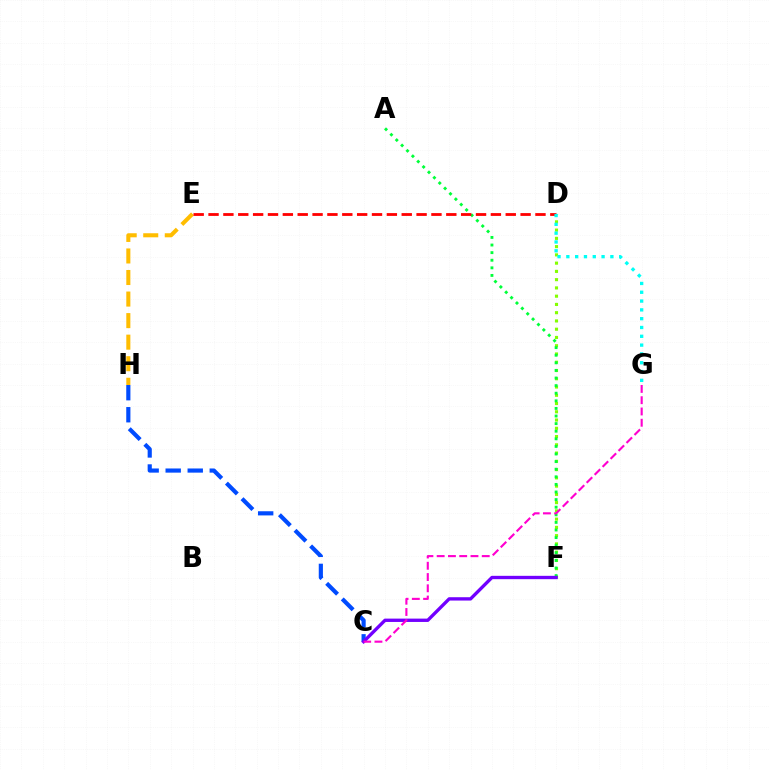{('D', 'F'): [{'color': '#84ff00', 'line_style': 'dotted', 'thickness': 2.24}], ('C', 'H'): [{'color': '#004bff', 'line_style': 'dashed', 'thickness': 2.99}], ('E', 'H'): [{'color': '#ffbd00', 'line_style': 'dashed', 'thickness': 2.93}], ('A', 'F'): [{'color': '#00ff39', 'line_style': 'dotted', 'thickness': 2.06}], ('C', 'F'): [{'color': '#7200ff', 'line_style': 'solid', 'thickness': 2.41}], ('C', 'G'): [{'color': '#ff00cf', 'line_style': 'dashed', 'thickness': 1.53}], ('D', 'E'): [{'color': '#ff0000', 'line_style': 'dashed', 'thickness': 2.02}], ('D', 'G'): [{'color': '#00fff6', 'line_style': 'dotted', 'thickness': 2.39}]}